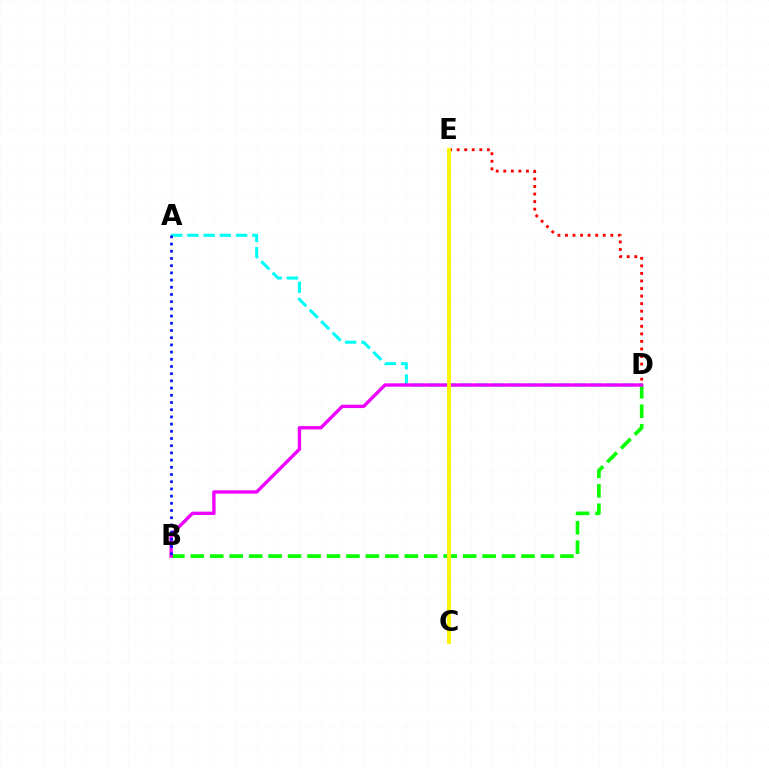{('B', 'D'): [{'color': '#08ff00', 'line_style': 'dashed', 'thickness': 2.64}, {'color': '#ee00ff', 'line_style': 'solid', 'thickness': 2.42}], ('A', 'D'): [{'color': '#00fff6', 'line_style': 'dashed', 'thickness': 2.2}], ('D', 'E'): [{'color': '#ff0000', 'line_style': 'dotted', 'thickness': 2.05}], ('C', 'E'): [{'color': '#fcf500', 'line_style': 'solid', 'thickness': 2.78}], ('A', 'B'): [{'color': '#0010ff', 'line_style': 'dotted', 'thickness': 1.96}]}